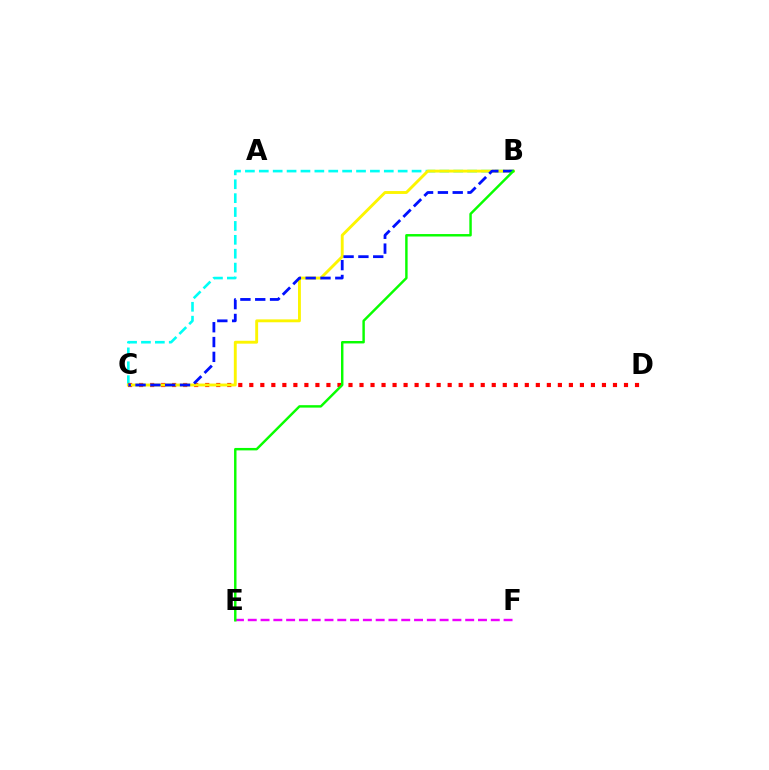{('E', 'F'): [{'color': '#ee00ff', 'line_style': 'dashed', 'thickness': 1.74}], ('B', 'C'): [{'color': '#00fff6', 'line_style': 'dashed', 'thickness': 1.89}, {'color': '#fcf500', 'line_style': 'solid', 'thickness': 2.07}, {'color': '#0010ff', 'line_style': 'dashed', 'thickness': 2.01}], ('C', 'D'): [{'color': '#ff0000', 'line_style': 'dotted', 'thickness': 2.99}], ('B', 'E'): [{'color': '#08ff00', 'line_style': 'solid', 'thickness': 1.76}]}